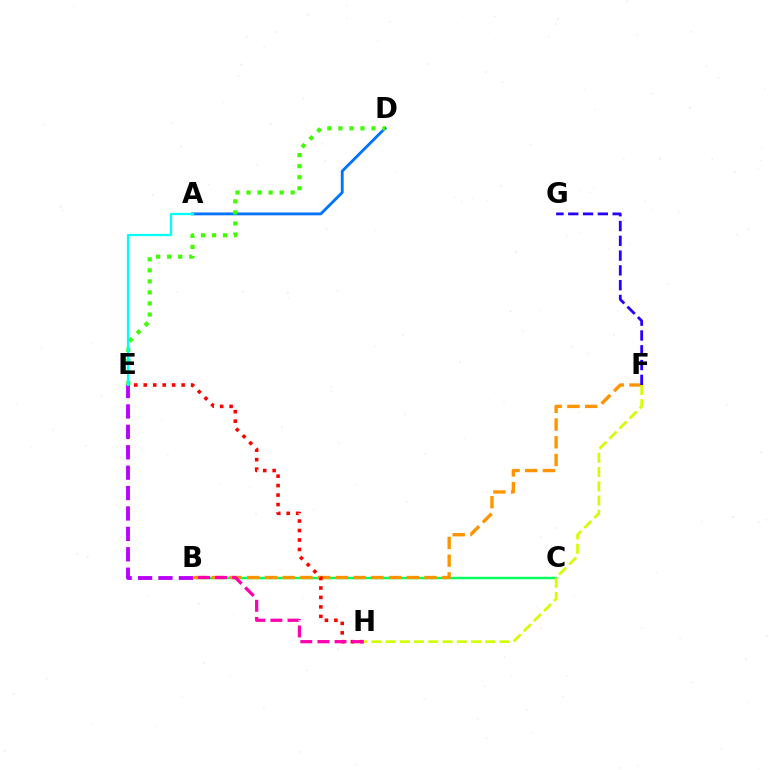{('B', 'C'): [{'color': '#00ff5c', 'line_style': 'solid', 'thickness': 1.75}], ('B', 'F'): [{'color': '#ff9400', 'line_style': 'dashed', 'thickness': 2.41}], ('F', 'H'): [{'color': '#d1ff00', 'line_style': 'dashed', 'thickness': 1.94}], ('A', 'D'): [{'color': '#0074ff', 'line_style': 'solid', 'thickness': 2.05}], ('F', 'G'): [{'color': '#2500ff', 'line_style': 'dashed', 'thickness': 2.01}], ('B', 'E'): [{'color': '#b900ff', 'line_style': 'dashed', 'thickness': 2.77}], ('D', 'E'): [{'color': '#3dff00', 'line_style': 'dotted', 'thickness': 3.0}], ('A', 'E'): [{'color': '#00fff6', 'line_style': 'solid', 'thickness': 1.63}], ('E', 'H'): [{'color': '#ff0000', 'line_style': 'dotted', 'thickness': 2.57}], ('B', 'H'): [{'color': '#ff00ac', 'line_style': 'dashed', 'thickness': 2.32}]}